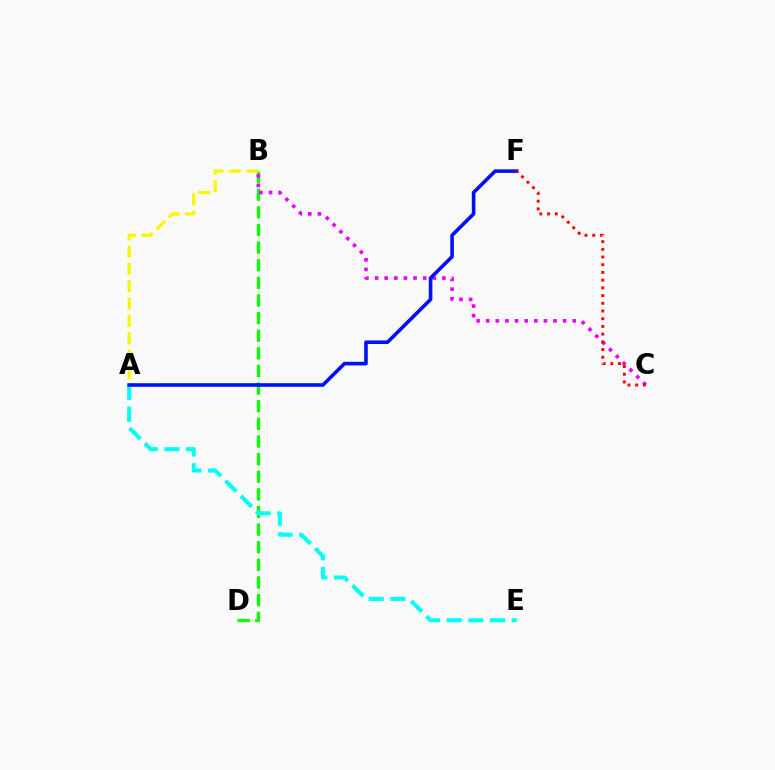{('B', 'D'): [{'color': '#08ff00', 'line_style': 'dashed', 'thickness': 2.39}], ('B', 'C'): [{'color': '#ee00ff', 'line_style': 'dotted', 'thickness': 2.61}], ('A', 'E'): [{'color': '#00fff6', 'line_style': 'dashed', 'thickness': 2.95}], ('A', 'B'): [{'color': '#fcf500', 'line_style': 'dashed', 'thickness': 2.36}], ('A', 'F'): [{'color': '#0010ff', 'line_style': 'solid', 'thickness': 2.59}], ('C', 'F'): [{'color': '#ff0000', 'line_style': 'dotted', 'thickness': 2.09}]}